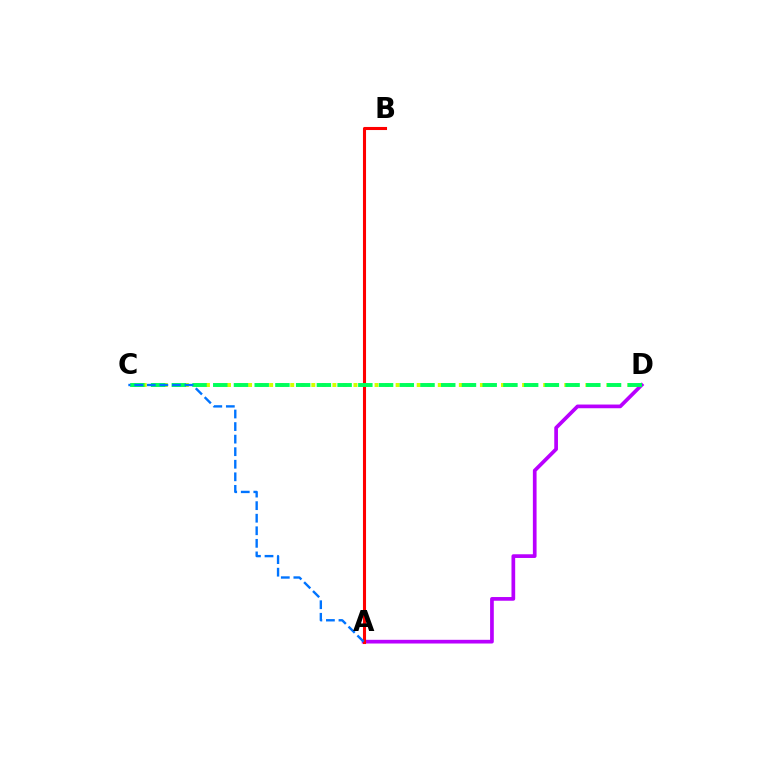{('C', 'D'): [{'color': '#d1ff00', 'line_style': 'dotted', 'thickness': 2.86}, {'color': '#00ff5c', 'line_style': 'dashed', 'thickness': 2.82}], ('A', 'D'): [{'color': '#b900ff', 'line_style': 'solid', 'thickness': 2.66}], ('A', 'B'): [{'color': '#ff0000', 'line_style': 'solid', 'thickness': 2.21}], ('A', 'C'): [{'color': '#0074ff', 'line_style': 'dashed', 'thickness': 1.71}]}